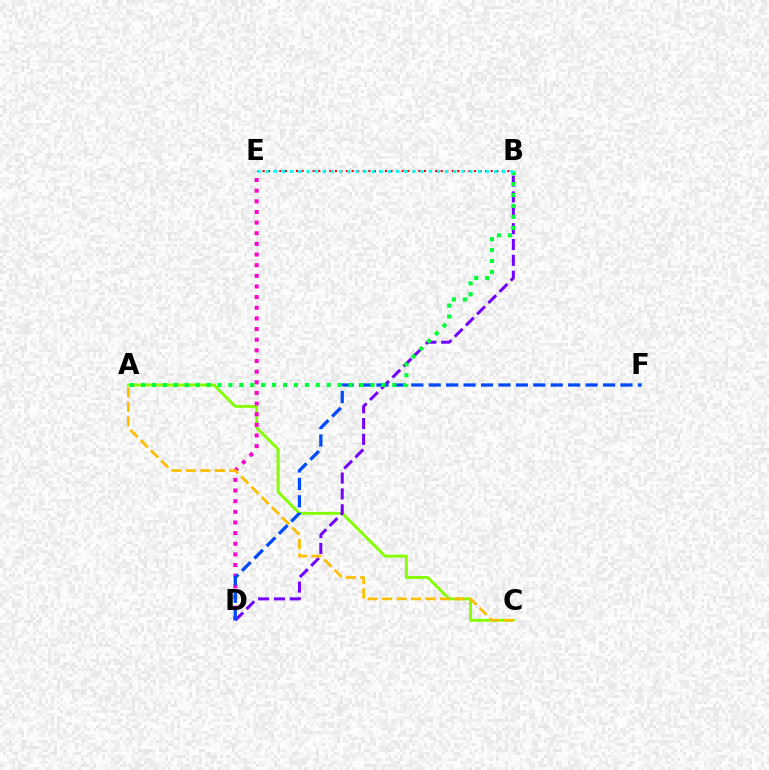{('A', 'C'): [{'color': '#84ff00', 'line_style': 'solid', 'thickness': 2.06}, {'color': '#ffbd00', 'line_style': 'dashed', 'thickness': 1.96}], ('B', 'D'): [{'color': '#7200ff', 'line_style': 'dashed', 'thickness': 2.15}], ('D', 'E'): [{'color': '#ff00cf', 'line_style': 'dotted', 'thickness': 2.89}], ('D', 'F'): [{'color': '#004bff', 'line_style': 'dashed', 'thickness': 2.37}], ('B', 'E'): [{'color': '#ff0000', 'line_style': 'dotted', 'thickness': 1.51}, {'color': '#00fff6', 'line_style': 'dotted', 'thickness': 2.22}], ('A', 'B'): [{'color': '#00ff39', 'line_style': 'dotted', 'thickness': 2.97}]}